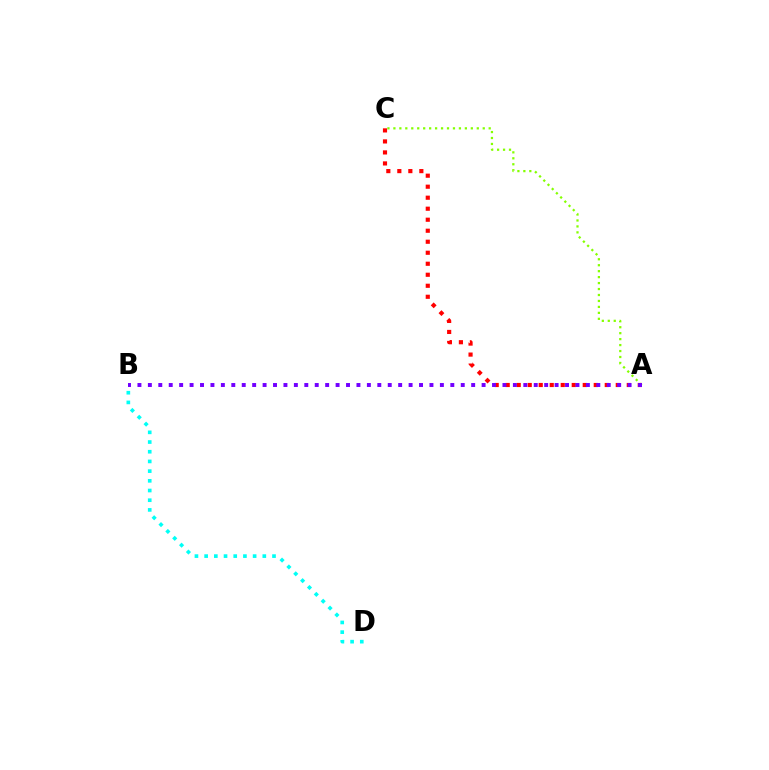{('A', 'C'): [{'color': '#84ff00', 'line_style': 'dotted', 'thickness': 1.62}, {'color': '#ff0000', 'line_style': 'dotted', 'thickness': 2.99}], ('A', 'B'): [{'color': '#7200ff', 'line_style': 'dotted', 'thickness': 2.83}], ('B', 'D'): [{'color': '#00fff6', 'line_style': 'dotted', 'thickness': 2.63}]}